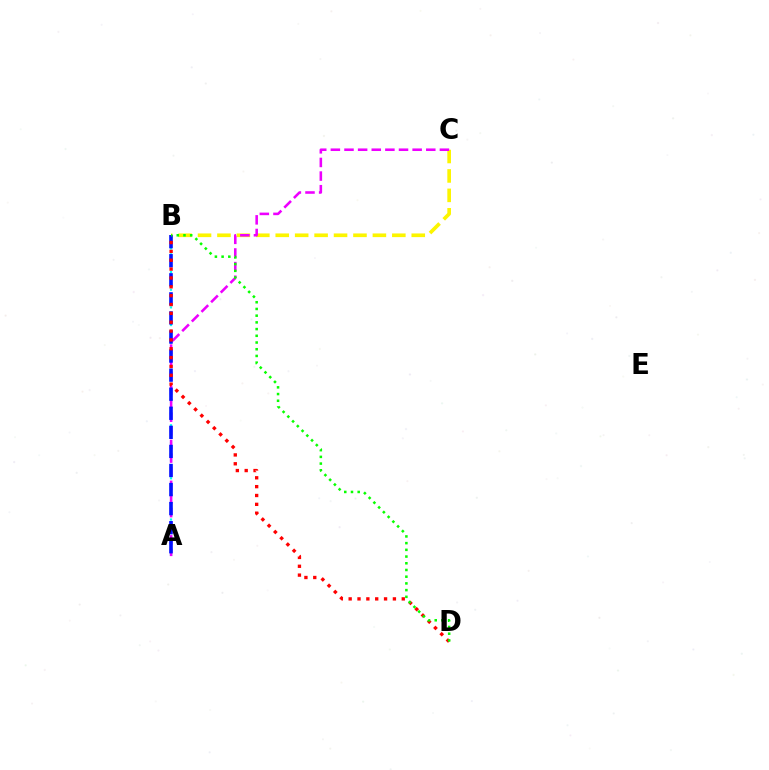{('B', 'C'): [{'color': '#fcf500', 'line_style': 'dashed', 'thickness': 2.64}], ('A', 'B'): [{'color': '#00fff6', 'line_style': 'dotted', 'thickness': 1.6}, {'color': '#0010ff', 'line_style': 'dashed', 'thickness': 2.59}], ('A', 'C'): [{'color': '#ee00ff', 'line_style': 'dashed', 'thickness': 1.85}], ('B', 'D'): [{'color': '#ff0000', 'line_style': 'dotted', 'thickness': 2.4}, {'color': '#08ff00', 'line_style': 'dotted', 'thickness': 1.82}]}